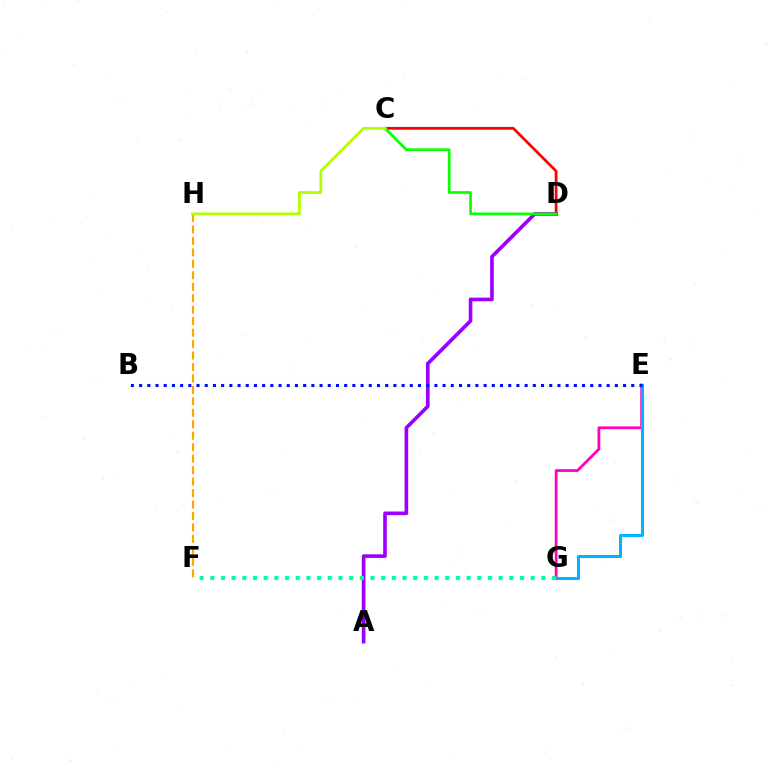{('F', 'H'): [{'color': '#ffa500', 'line_style': 'dashed', 'thickness': 1.56}], ('E', 'G'): [{'color': '#ff00bd', 'line_style': 'solid', 'thickness': 2.0}, {'color': '#00b5ff', 'line_style': 'solid', 'thickness': 2.19}], ('A', 'D'): [{'color': '#9b00ff', 'line_style': 'solid', 'thickness': 2.63}], ('C', 'D'): [{'color': '#ff0000', 'line_style': 'solid', 'thickness': 2.0}, {'color': '#08ff00', 'line_style': 'solid', 'thickness': 1.94}], ('F', 'G'): [{'color': '#00ff9d', 'line_style': 'dotted', 'thickness': 2.9}], ('B', 'E'): [{'color': '#0010ff', 'line_style': 'dotted', 'thickness': 2.23}], ('C', 'H'): [{'color': '#b3ff00', 'line_style': 'solid', 'thickness': 2.01}]}